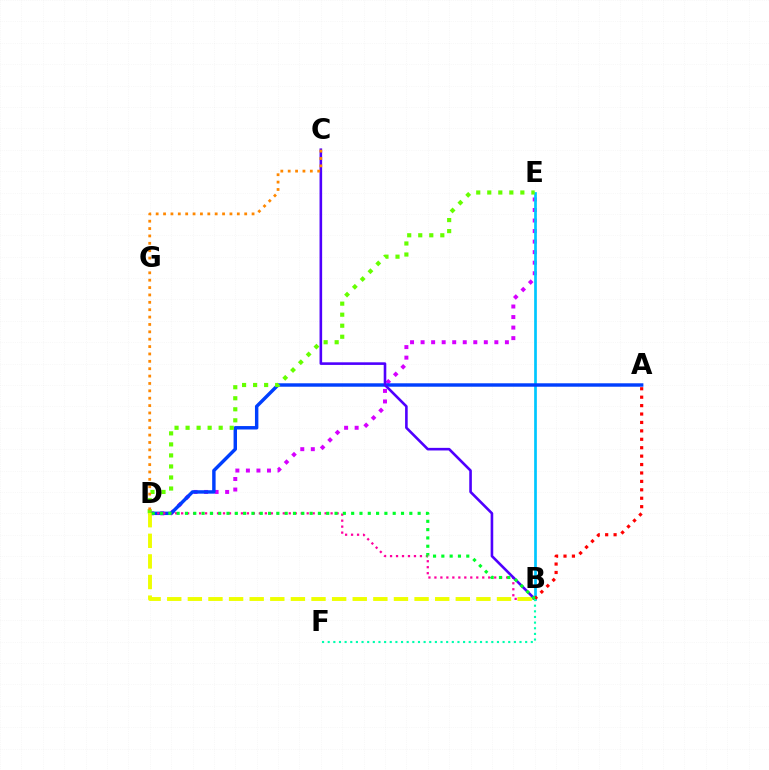{('D', 'E'): [{'color': '#d600ff', 'line_style': 'dotted', 'thickness': 2.86}, {'color': '#66ff00', 'line_style': 'dotted', 'thickness': 3.0}], ('B', 'E'): [{'color': '#00c7ff', 'line_style': 'solid', 'thickness': 1.95}], ('A', 'D'): [{'color': '#003fff', 'line_style': 'solid', 'thickness': 2.47}], ('B', 'D'): [{'color': '#ff00a0', 'line_style': 'dotted', 'thickness': 1.62}, {'color': '#eeff00', 'line_style': 'dashed', 'thickness': 2.8}, {'color': '#00ff27', 'line_style': 'dotted', 'thickness': 2.26}], ('B', 'C'): [{'color': '#4f00ff', 'line_style': 'solid', 'thickness': 1.88}], ('A', 'B'): [{'color': '#ff0000', 'line_style': 'dotted', 'thickness': 2.29}], ('C', 'D'): [{'color': '#ff8800', 'line_style': 'dotted', 'thickness': 2.0}], ('B', 'F'): [{'color': '#00ffaf', 'line_style': 'dotted', 'thickness': 1.53}]}